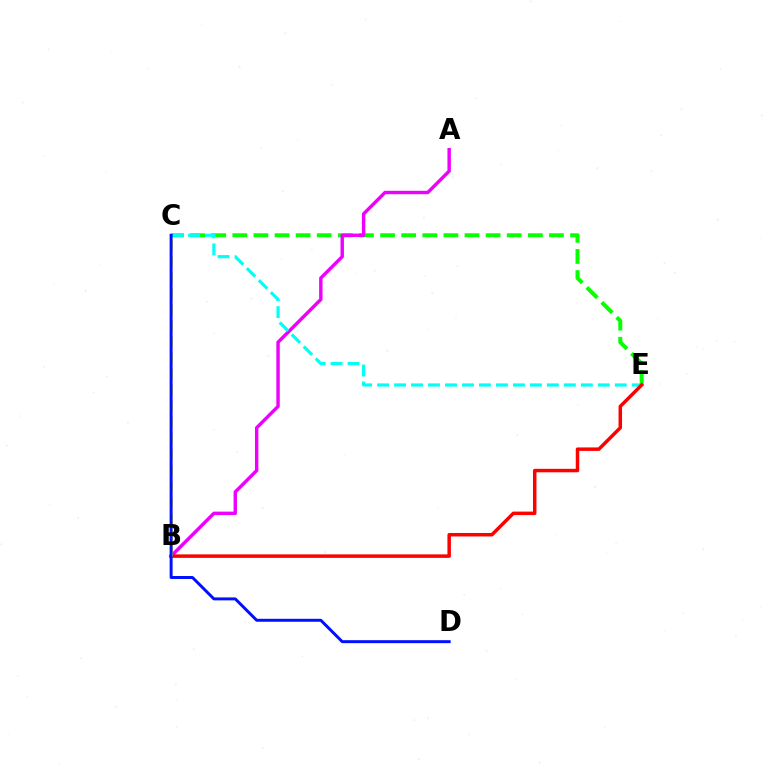{('C', 'E'): [{'color': '#08ff00', 'line_style': 'dashed', 'thickness': 2.87}, {'color': '#00fff6', 'line_style': 'dashed', 'thickness': 2.31}], ('A', 'B'): [{'color': '#ee00ff', 'line_style': 'solid', 'thickness': 2.46}], ('B', 'E'): [{'color': '#ff0000', 'line_style': 'solid', 'thickness': 2.51}], ('B', 'C'): [{'color': '#fcf500', 'line_style': 'dashed', 'thickness': 2.18}], ('C', 'D'): [{'color': '#0010ff', 'line_style': 'solid', 'thickness': 2.13}]}